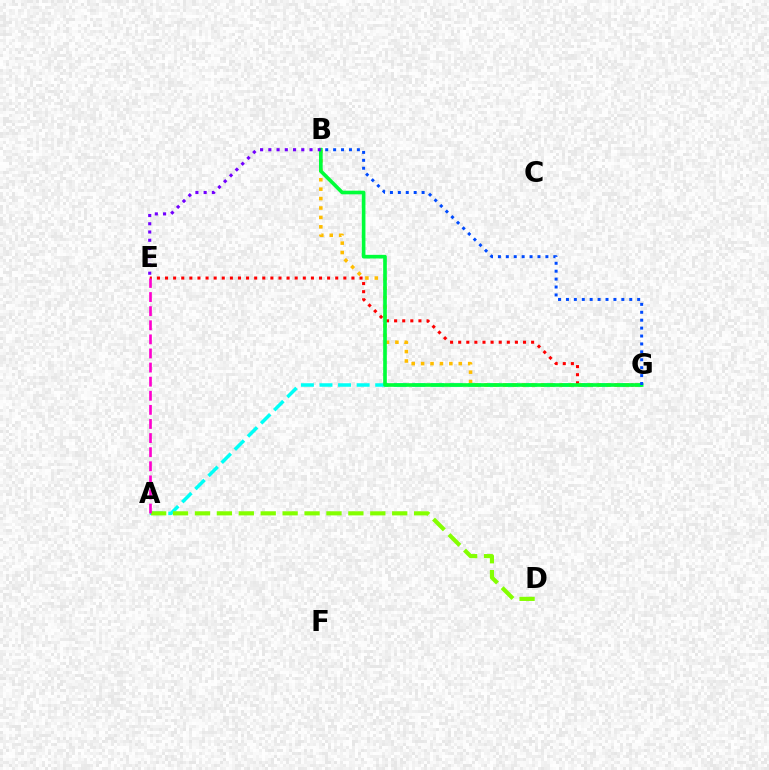{('E', 'G'): [{'color': '#ff0000', 'line_style': 'dotted', 'thickness': 2.2}], ('A', 'G'): [{'color': '#00fff6', 'line_style': 'dashed', 'thickness': 2.52}], ('A', 'D'): [{'color': '#84ff00', 'line_style': 'dashed', 'thickness': 2.98}], ('B', 'G'): [{'color': '#ffbd00', 'line_style': 'dotted', 'thickness': 2.56}, {'color': '#00ff39', 'line_style': 'solid', 'thickness': 2.63}, {'color': '#004bff', 'line_style': 'dotted', 'thickness': 2.15}], ('A', 'E'): [{'color': '#ff00cf', 'line_style': 'dashed', 'thickness': 1.92}], ('B', 'E'): [{'color': '#7200ff', 'line_style': 'dotted', 'thickness': 2.24}]}